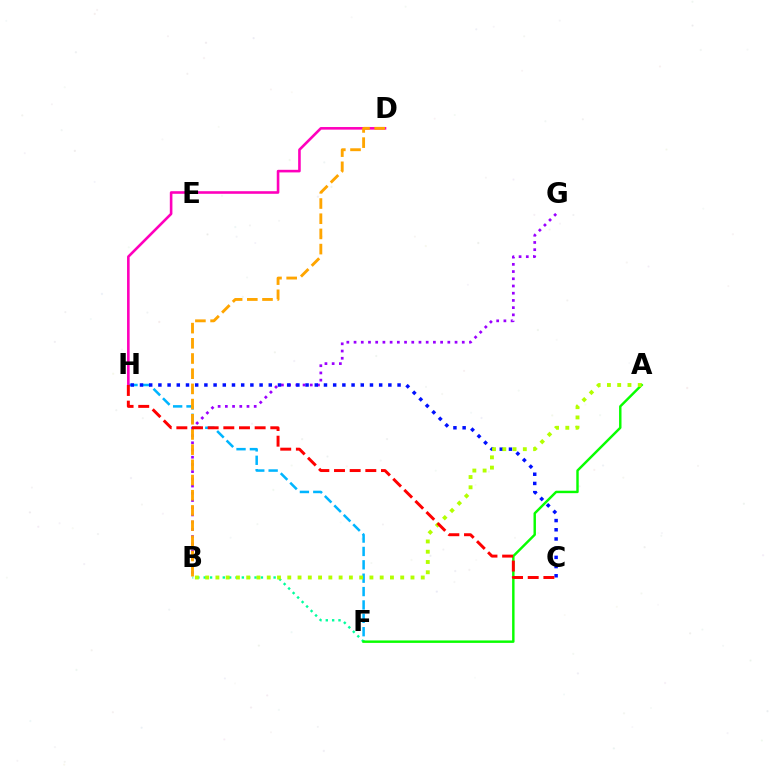{('F', 'H'): [{'color': '#00b5ff', 'line_style': 'dashed', 'thickness': 1.82}], ('B', 'F'): [{'color': '#00ff9d', 'line_style': 'dotted', 'thickness': 1.73}], ('D', 'H'): [{'color': '#ff00bd', 'line_style': 'solid', 'thickness': 1.87}], ('A', 'F'): [{'color': '#08ff00', 'line_style': 'solid', 'thickness': 1.76}], ('B', 'G'): [{'color': '#9b00ff', 'line_style': 'dotted', 'thickness': 1.96}], ('B', 'D'): [{'color': '#ffa500', 'line_style': 'dashed', 'thickness': 2.06}], ('C', 'H'): [{'color': '#0010ff', 'line_style': 'dotted', 'thickness': 2.5}, {'color': '#ff0000', 'line_style': 'dashed', 'thickness': 2.13}], ('A', 'B'): [{'color': '#b3ff00', 'line_style': 'dotted', 'thickness': 2.79}]}